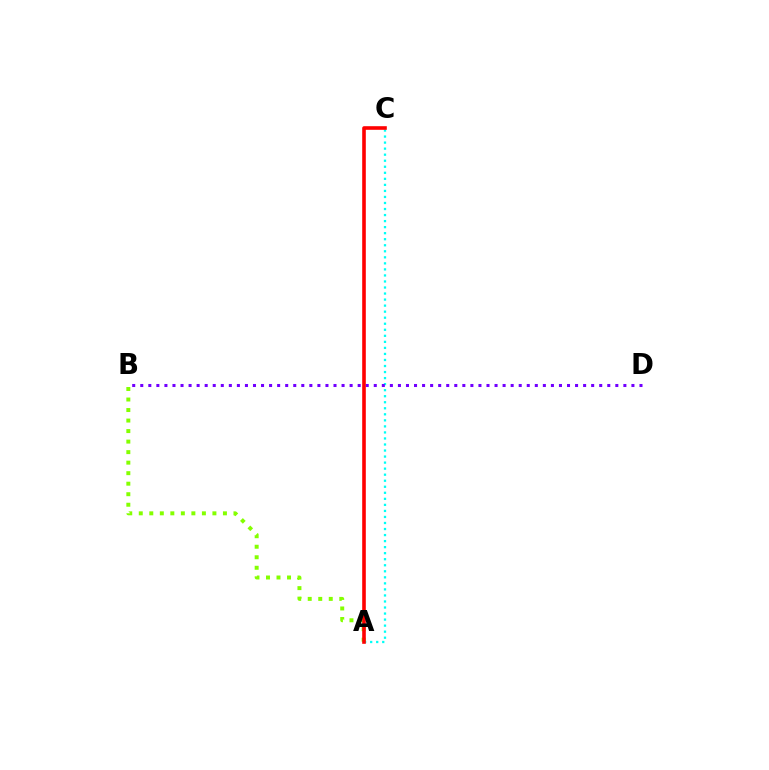{('A', 'C'): [{'color': '#00fff6', 'line_style': 'dotted', 'thickness': 1.64}, {'color': '#ff0000', 'line_style': 'solid', 'thickness': 2.6}], ('B', 'D'): [{'color': '#7200ff', 'line_style': 'dotted', 'thickness': 2.19}], ('A', 'B'): [{'color': '#84ff00', 'line_style': 'dotted', 'thickness': 2.86}]}